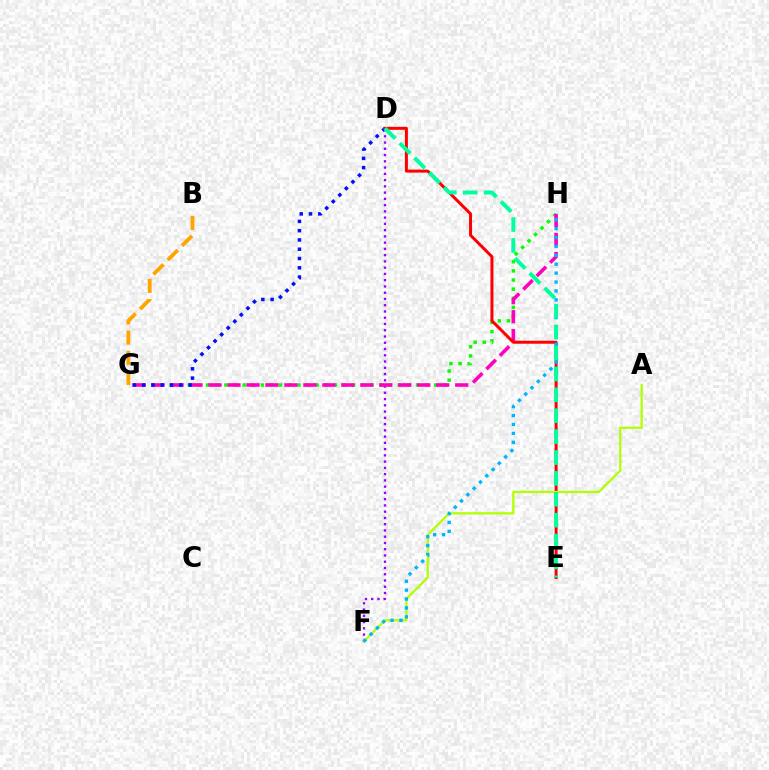{('G', 'H'): [{'color': '#08ff00', 'line_style': 'dotted', 'thickness': 2.48}, {'color': '#ff00bd', 'line_style': 'dashed', 'thickness': 2.58}], ('D', 'F'): [{'color': '#9b00ff', 'line_style': 'dotted', 'thickness': 1.7}], ('D', 'G'): [{'color': '#0010ff', 'line_style': 'dotted', 'thickness': 2.52}], ('D', 'E'): [{'color': '#ff0000', 'line_style': 'solid', 'thickness': 2.15}, {'color': '#00ff9d', 'line_style': 'dashed', 'thickness': 2.84}], ('A', 'F'): [{'color': '#b3ff00', 'line_style': 'solid', 'thickness': 1.63}], ('F', 'H'): [{'color': '#00b5ff', 'line_style': 'dotted', 'thickness': 2.42}], ('B', 'G'): [{'color': '#ffa500', 'line_style': 'dashed', 'thickness': 2.74}]}